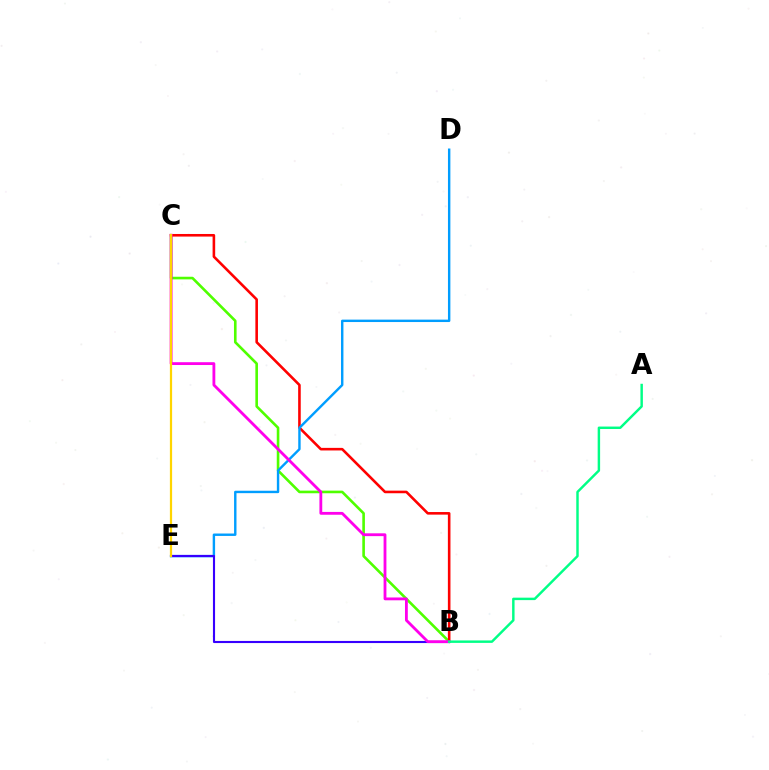{('B', 'C'): [{'color': '#4fff00', 'line_style': 'solid', 'thickness': 1.88}, {'color': '#ff0000', 'line_style': 'solid', 'thickness': 1.87}, {'color': '#ff00ed', 'line_style': 'solid', 'thickness': 2.03}], ('D', 'E'): [{'color': '#009eff', 'line_style': 'solid', 'thickness': 1.74}], ('B', 'E'): [{'color': '#3700ff', 'line_style': 'solid', 'thickness': 1.52}], ('C', 'E'): [{'color': '#ffd500', 'line_style': 'solid', 'thickness': 1.6}], ('A', 'B'): [{'color': '#00ff86', 'line_style': 'solid', 'thickness': 1.76}]}